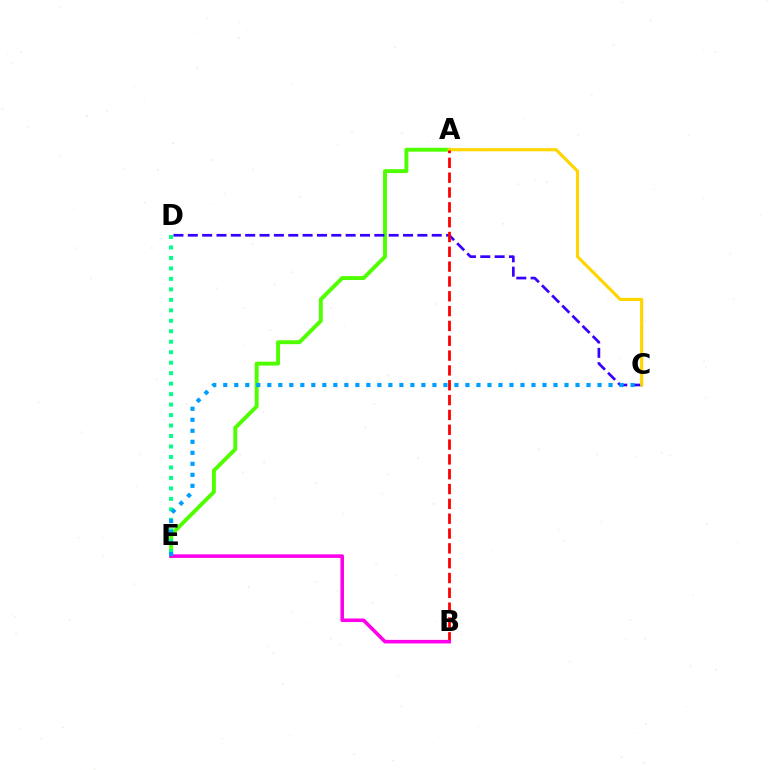{('A', 'E'): [{'color': '#4fff00', 'line_style': 'solid', 'thickness': 2.81}], ('D', 'E'): [{'color': '#00ff86', 'line_style': 'dotted', 'thickness': 2.85}], ('C', 'D'): [{'color': '#3700ff', 'line_style': 'dashed', 'thickness': 1.95}], ('A', 'C'): [{'color': '#ffd500', 'line_style': 'solid', 'thickness': 2.26}], ('A', 'B'): [{'color': '#ff0000', 'line_style': 'dashed', 'thickness': 2.01}], ('B', 'E'): [{'color': '#ff00ed', 'line_style': 'solid', 'thickness': 2.57}], ('C', 'E'): [{'color': '#009eff', 'line_style': 'dotted', 'thickness': 2.99}]}